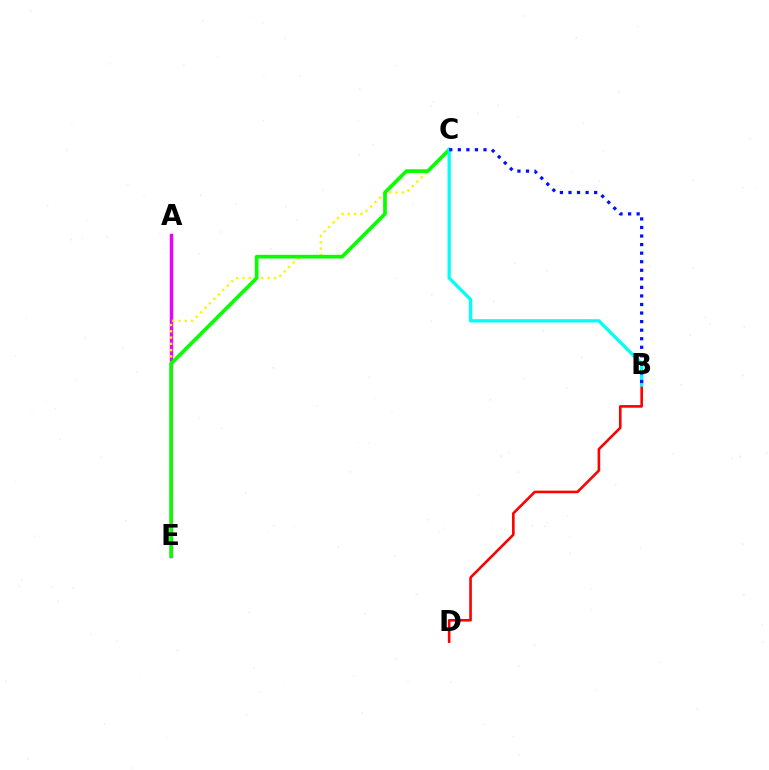{('A', 'E'): [{'color': '#ee00ff', 'line_style': 'solid', 'thickness': 2.45}], ('C', 'E'): [{'color': '#fcf500', 'line_style': 'dotted', 'thickness': 1.71}, {'color': '#08ff00', 'line_style': 'solid', 'thickness': 2.66}], ('B', 'D'): [{'color': '#ff0000', 'line_style': 'solid', 'thickness': 1.88}], ('B', 'C'): [{'color': '#00fff6', 'line_style': 'solid', 'thickness': 2.36}, {'color': '#0010ff', 'line_style': 'dotted', 'thickness': 2.33}]}